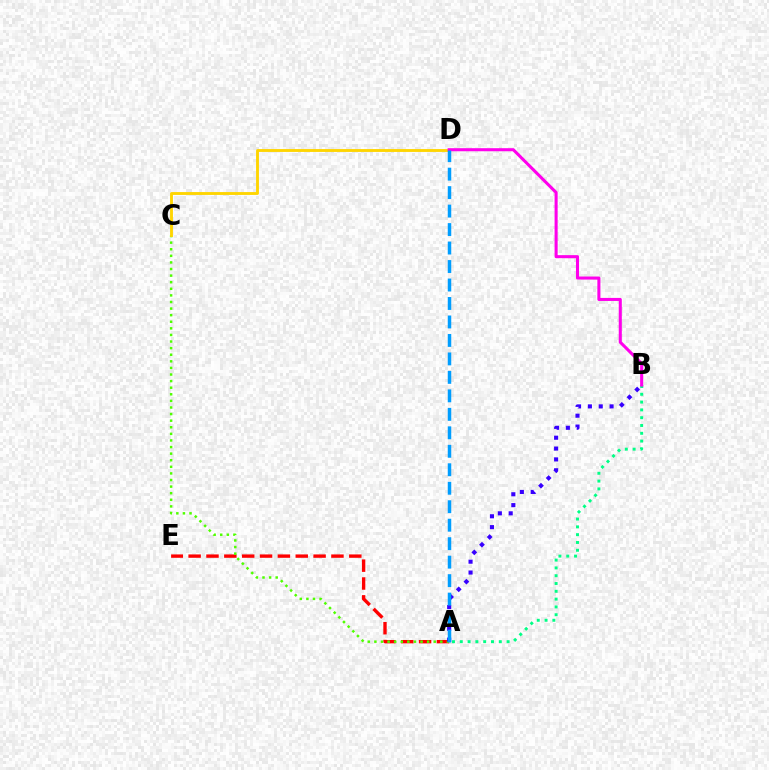{('A', 'B'): [{'color': '#00ff86', 'line_style': 'dotted', 'thickness': 2.12}, {'color': '#3700ff', 'line_style': 'dotted', 'thickness': 2.95}], ('A', 'E'): [{'color': '#ff0000', 'line_style': 'dashed', 'thickness': 2.43}], ('A', 'C'): [{'color': '#4fff00', 'line_style': 'dotted', 'thickness': 1.79}], ('C', 'D'): [{'color': '#ffd500', 'line_style': 'solid', 'thickness': 2.06}], ('B', 'D'): [{'color': '#ff00ed', 'line_style': 'solid', 'thickness': 2.2}], ('A', 'D'): [{'color': '#009eff', 'line_style': 'dashed', 'thickness': 2.51}]}